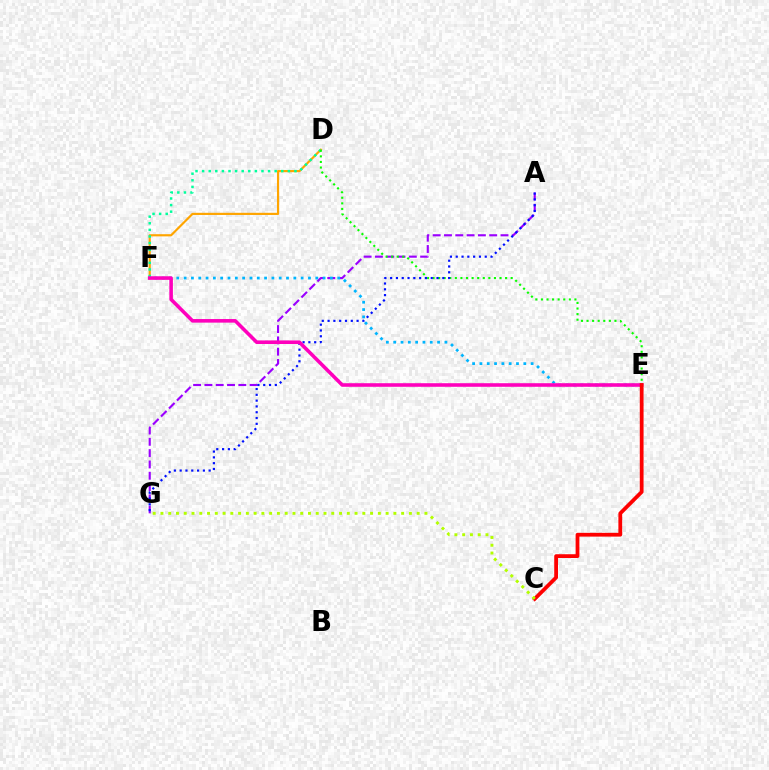{('D', 'F'): [{'color': '#ffa500', 'line_style': 'solid', 'thickness': 1.56}, {'color': '#00ff9d', 'line_style': 'dotted', 'thickness': 1.79}], ('A', 'G'): [{'color': '#9b00ff', 'line_style': 'dashed', 'thickness': 1.54}, {'color': '#0010ff', 'line_style': 'dotted', 'thickness': 1.58}], ('E', 'F'): [{'color': '#00b5ff', 'line_style': 'dotted', 'thickness': 1.99}, {'color': '#ff00bd', 'line_style': 'solid', 'thickness': 2.58}], ('D', 'E'): [{'color': '#08ff00', 'line_style': 'dotted', 'thickness': 1.52}], ('C', 'E'): [{'color': '#ff0000', 'line_style': 'solid', 'thickness': 2.72}], ('C', 'G'): [{'color': '#b3ff00', 'line_style': 'dotted', 'thickness': 2.11}]}